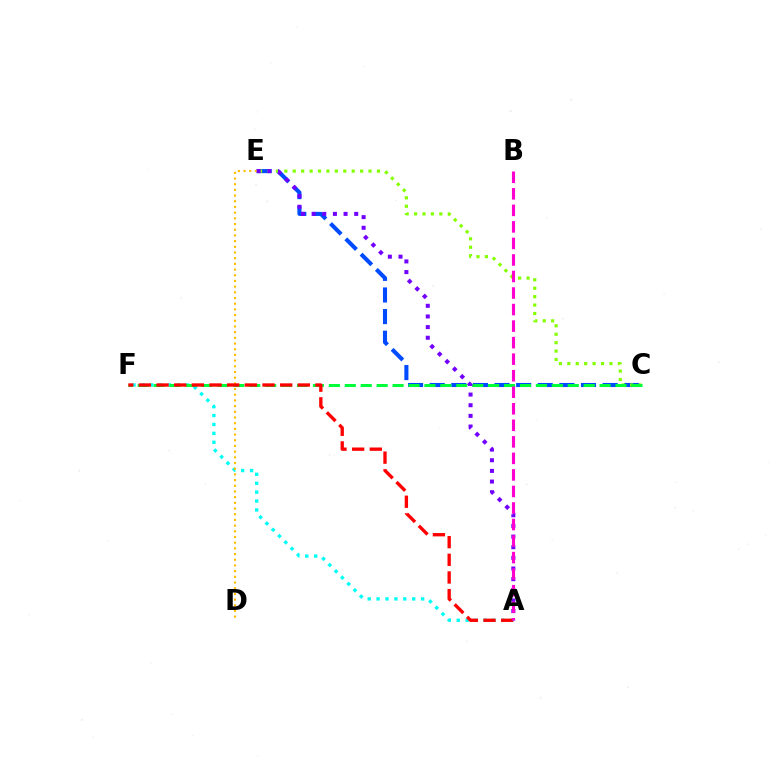{('A', 'F'): [{'color': '#00fff6', 'line_style': 'dotted', 'thickness': 2.42}, {'color': '#ff0000', 'line_style': 'dashed', 'thickness': 2.4}], ('C', 'E'): [{'color': '#004bff', 'line_style': 'dashed', 'thickness': 2.94}, {'color': '#84ff00', 'line_style': 'dotted', 'thickness': 2.29}], ('D', 'E'): [{'color': '#ffbd00', 'line_style': 'dotted', 'thickness': 1.55}], ('C', 'F'): [{'color': '#00ff39', 'line_style': 'dashed', 'thickness': 2.16}], ('A', 'E'): [{'color': '#7200ff', 'line_style': 'dotted', 'thickness': 2.89}], ('A', 'B'): [{'color': '#ff00cf', 'line_style': 'dashed', 'thickness': 2.25}]}